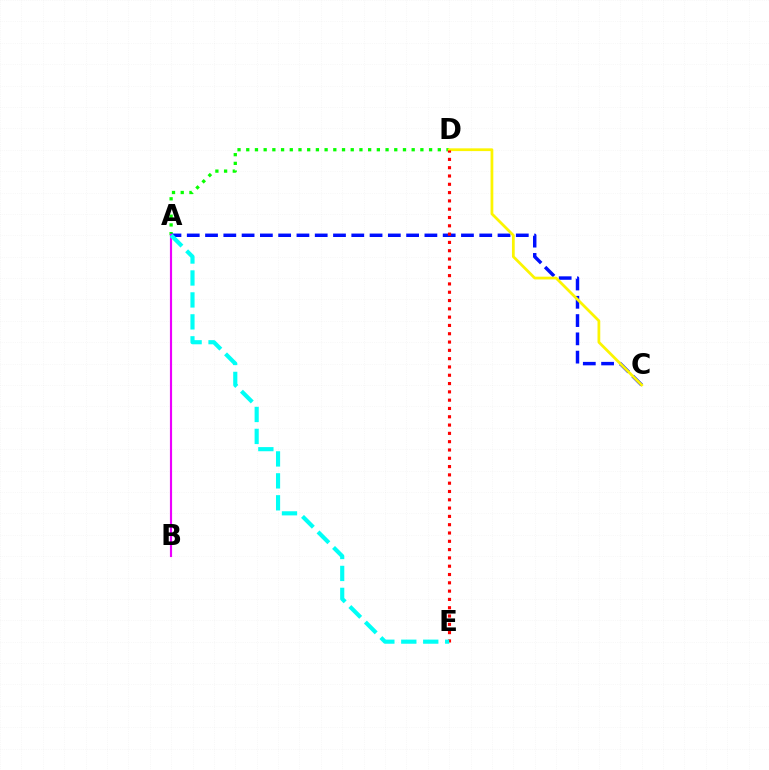{('A', 'D'): [{'color': '#08ff00', 'line_style': 'dotted', 'thickness': 2.37}], ('A', 'C'): [{'color': '#0010ff', 'line_style': 'dashed', 'thickness': 2.48}], ('A', 'B'): [{'color': '#ee00ff', 'line_style': 'solid', 'thickness': 1.55}], ('C', 'D'): [{'color': '#fcf500', 'line_style': 'solid', 'thickness': 1.98}], ('D', 'E'): [{'color': '#ff0000', 'line_style': 'dotted', 'thickness': 2.26}], ('A', 'E'): [{'color': '#00fff6', 'line_style': 'dashed', 'thickness': 2.98}]}